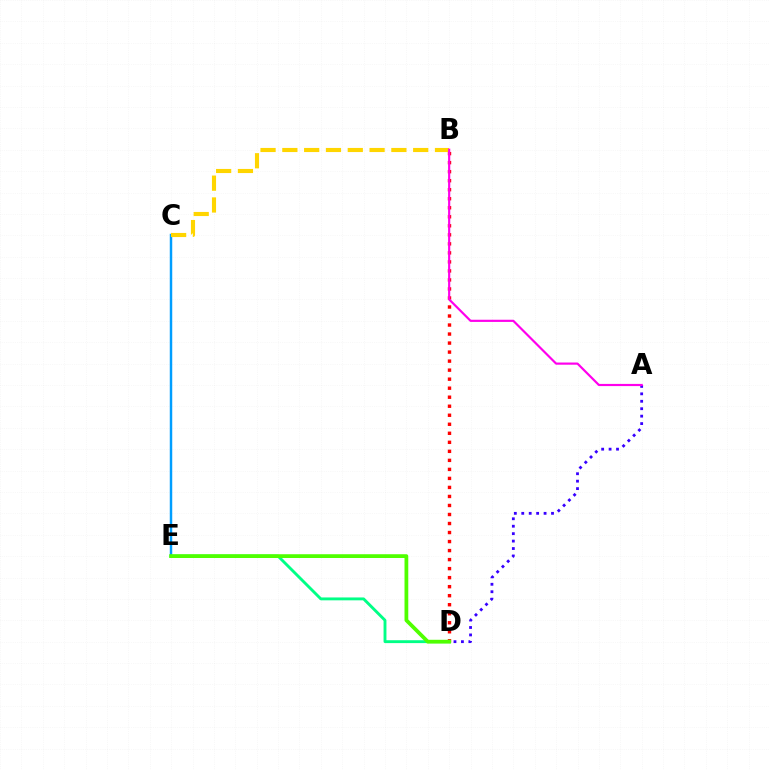{('A', 'D'): [{'color': '#3700ff', 'line_style': 'dotted', 'thickness': 2.02}], ('C', 'E'): [{'color': '#009eff', 'line_style': 'solid', 'thickness': 1.78}], ('B', 'D'): [{'color': '#ff0000', 'line_style': 'dotted', 'thickness': 2.45}], ('D', 'E'): [{'color': '#00ff86', 'line_style': 'solid', 'thickness': 2.07}, {'color': '#4fff00', 'line_style': 'solid', 'thickness': 2.71}], ('B', 'C'): [{'color': '#ffd500', 'line_style': 'dashed', 'thickness': 2.96}], ('A', 'B'): [{'color': '#ff00ed', 'line_style': 'solid', 'thickness': 1.57}]}